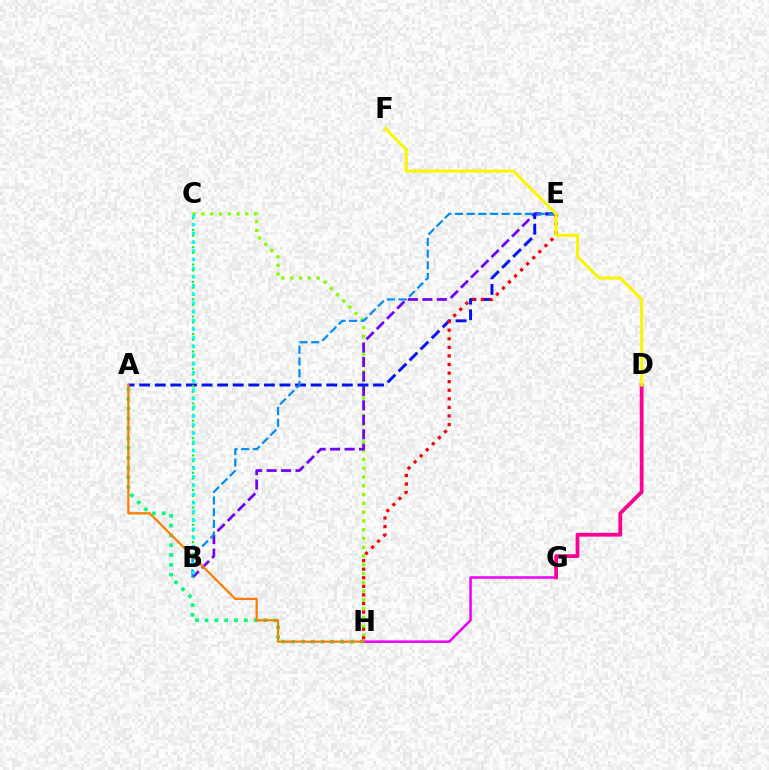{('C', 'H'): [{'color': '#84ff00', 'line_style': 'dotted', 'thickness': 2.38}], ('B', 'E'): [{'color': '#7200ff', 'line_style': 'dashed', 'thickness': 1.97}, {'color': '#008cff', 'line_style': 'dashed', 'thickness': 1.59}], ('A', 'E'): [{'color': '#0010ff', 'line_style': 'dashed', 'thickness': 2.12}], ('A', 'H'): [{'color': '#00ff74', 'line_style': 'dotted', 'thickness': 2.66}, {'color': '#ff7c00', 'line_style': 'solid', 'thickness': 1.6}], ('G', 'H'): [{'color': '#ee00ff', 'line_style': 'solid', 'thickness': 1.83}], ('D', 'G'): [{'color': '#ff0094', 'line_style': 'solid', 'thickness': 2.72}], ('B', 'C'): [{'color': '#08ff00', 'line_style': 'dotted', 'thickness': 1.57}, {'color': '#00fff6', 'line_style': 'dotted', 'thickness': 2.36}], ('E', 'H'): [{'color': '#ff0000', 'line_style': 'dotted', 'thickness': 2.33}], ('D', 'F'): [{'color': '#fcf500', 'line_style': 'solid', 'thickness': 2.17}]}